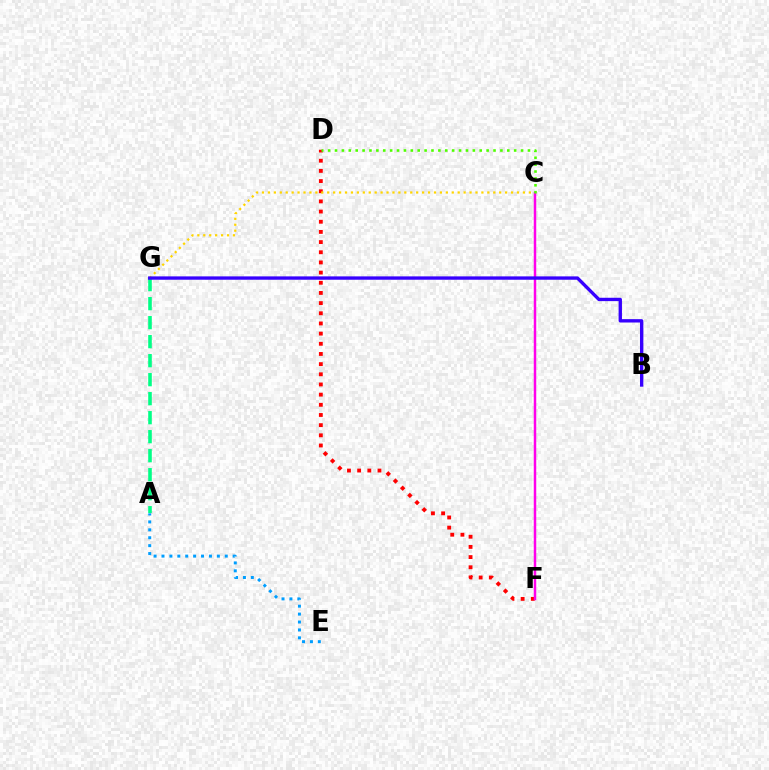{('D', 'F'): [{'color': '#ff0000', 'line_style': 'dotted', 'thickness': 2.76}], ('C', 'G'): [{'color': '#ffd500', 'line_style': 'dotted', 'thickness': 1.61}], ('C', 'F'): [{'color': '#ff00ed', 'line_style': 'solid', 'thickness': 1.78}], ('A', 'G'): [{'color': '#00ff86', 'line_style': 'dashed', 'thickness': 2.58}], ('C', 'D'): [{'color': '#4fff00', 'line_style': 'dotted', 'thickness': 1.87}], ('A', 'E'): [{'color': '#009eff', 'line_style': 'dotted', 'thickness': 2.15}], ('B', 'G'): [{'color': '#3700ff', 'line_style': 'solid', 'thickness': 2.41}]}